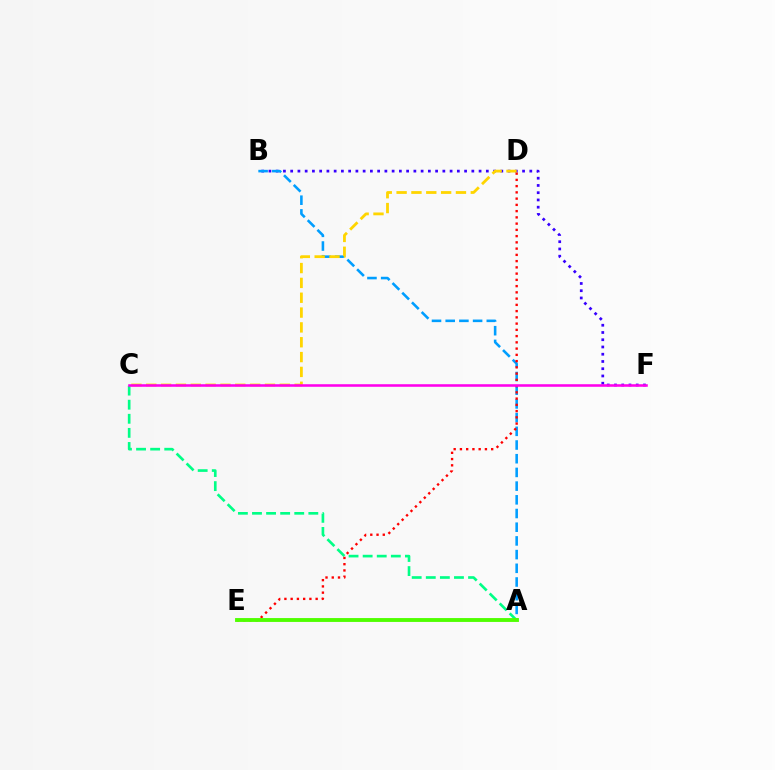{('B', 'F'): [{'color': '#3700ff', 'line_style': 'dotted', 'thickness': 1.97}], ('A', 'B'): [{'color': '#009eff', 'line_style': 'dashed', 'thickness': 1.86}], ('A', 'C'): [{'color': '#00ff86', 'line_style': 'dashed', 'thickness': 1.91}], ('D', 'E'): [{'color': '#ff0000', 'line_style': 'dotted', 'thickness': 1.7}], ('C', 'D'): [{'color': '#ffd500', 'line_style': 'dashed', 'thickness': 2.02}], ('A', 'E'): [{'color': '#4fff00', 'line_style': 'solid', 'thickness': 2.79}], ('C', 'F'): [{'color': '#ff00ed', 'line_style': 'solid', 'thickness': 1.84}]}